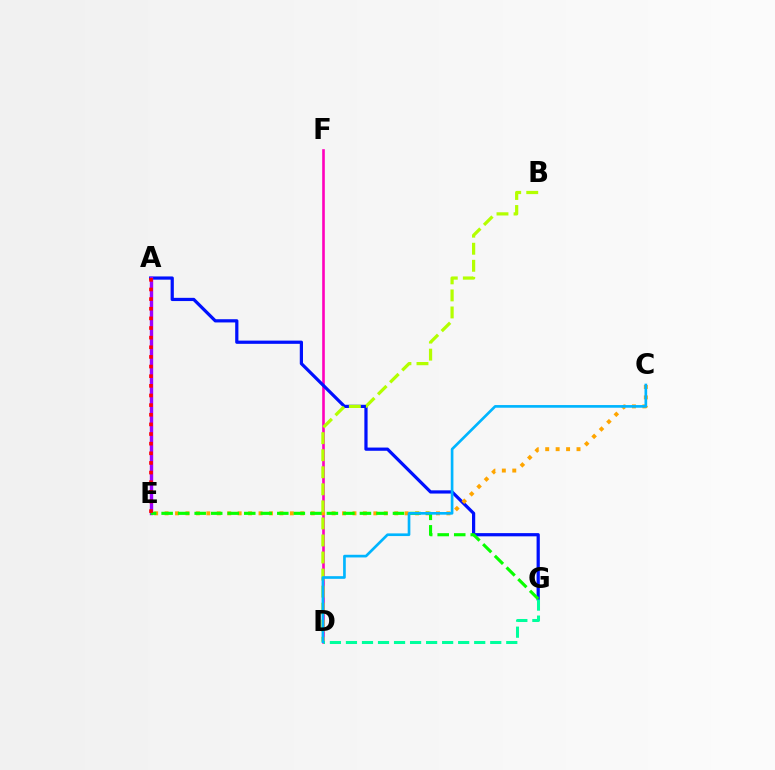{('D', 'F'): [{'color': '#ff00bd', 'line_style': 'solid', 'thickness': 1.89}], ('A', 'G'): [{'color': '#0010ff', 'line_style': 'solid', 'thickness': 2.32}], ('C', 'E'): [{'color': '#ffa500', 'line_style': 'dotted', 'thickness': 2.84}], ('B', 'D'): [{'color': '#b3ff00', 'line_style': 'dashed', 'thickness': 2.32}], ('A', 'E'): [{'color': '#9b00ff', 'line_style': 'solid', 'thickness': 2.43}, {'color': '#ff0000', 'line_style': 'dotted', 'thickness': 2.62}], ('E', 'G'): [{'color': '#08ff00', 'line_style': 'dashed', 'thickness': 2.24}], ('D', 'G'): [{'color': '#00ff9d', 'line_style': 'dashed', 'thickness': 2.18}], ('C', 'D'): [{'color': '#00b5ff', 'line_style': 'solid', 'thickness': 1.92}]}